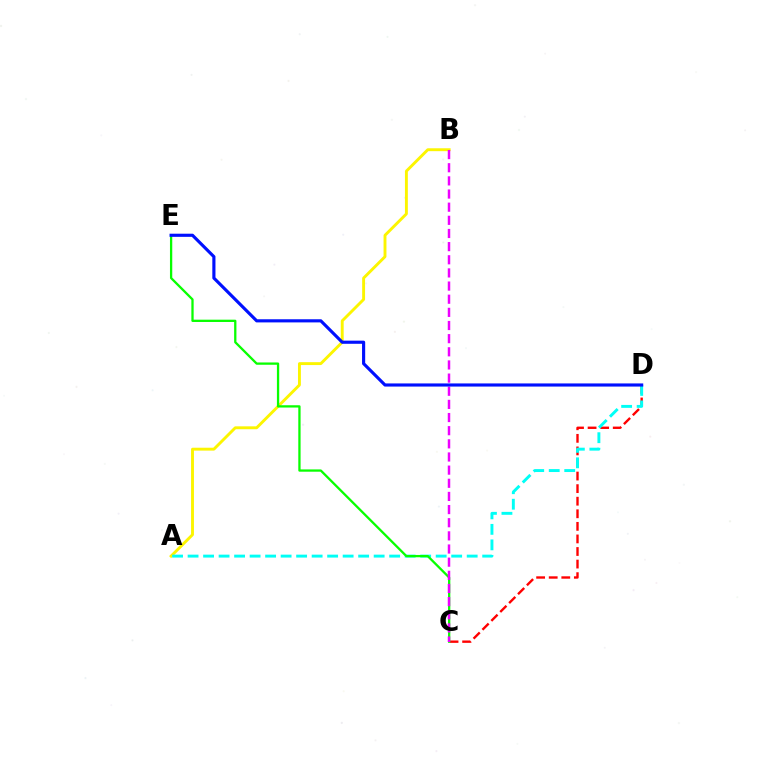{('A', 'B'): [{'color': '#fcf500', 'line_style': 'solid', 'thickness': 2.08}], ('C', 'D'): [{'color': '#ff0000', 'line_style': 'dashed', 'thickness': 1.71}], ('A', 'D'): [{'color': '#00fff6', 'line_style': 'dashed', 'thickness': 2.11}], ('C', 'E'): [{'color': '#08ff00', 'line_style': 'solid', 'thickness': 1.65}], ('B', 'C'): [{'color': '#ee00ff', 'line_style': 'dashed', 'thickness': 1.79}], ('D', 'E'): [{'color': '#0010ff', 'line_style': 'solid', 'thickness': 2.26}]}